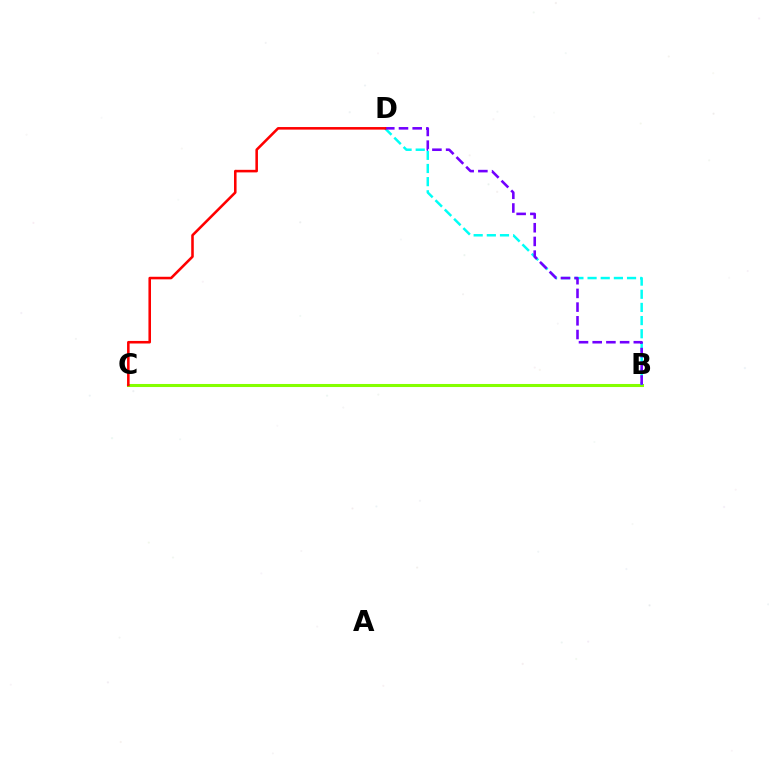{('B', 'C'): [{'color': '#84ff00', 'line_style': 'solid', 'thickness': 2.2}], ('B', 'D'): [{'color': '#00fff6', 'line_style': 'dashed', 'thickness': 1.79}, {'color': '#7200ff', 'line_style': 'dashed', 'thickness': 1.86}], ('C', 'D'): [{'color': '#ff0000', 'line_style': 'solid', 'thickness': 1.85}]}